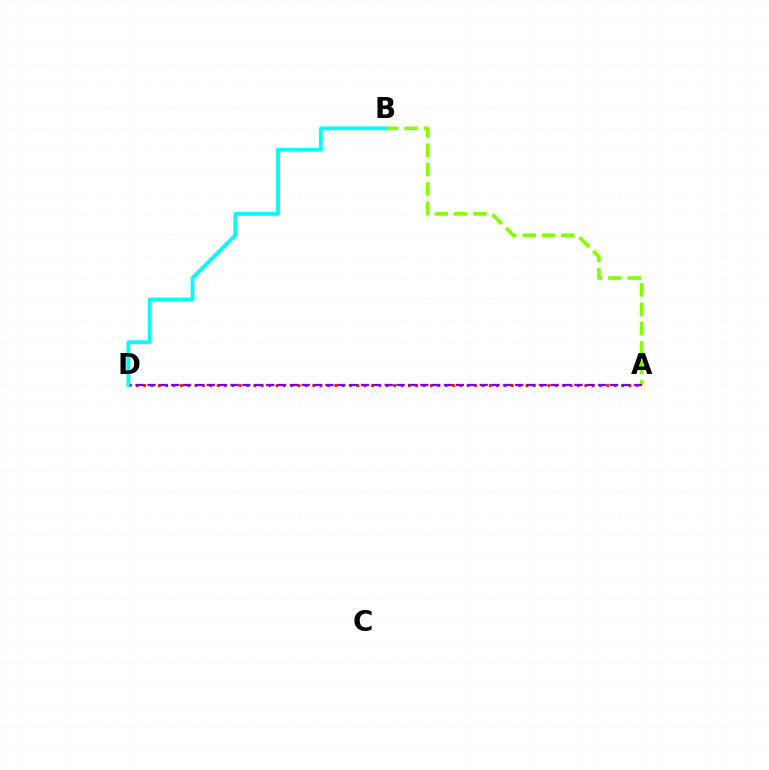{('A', 'D'): [{'color': '#ff0000', 'line_style': 'dotted', 'thickness': 2.0}, {'color': '#7200ff', 'line_style': 'dashed', 'thickness': 1.61}], ('A', 'B'): [{'color': '#84ff00', 'line_style': 'dashed', 'thickness': 2.62}], ('B', 'D'): [{'color': '#00fff6', 'line_style': 'solid', 'thickness': 2.72}]}